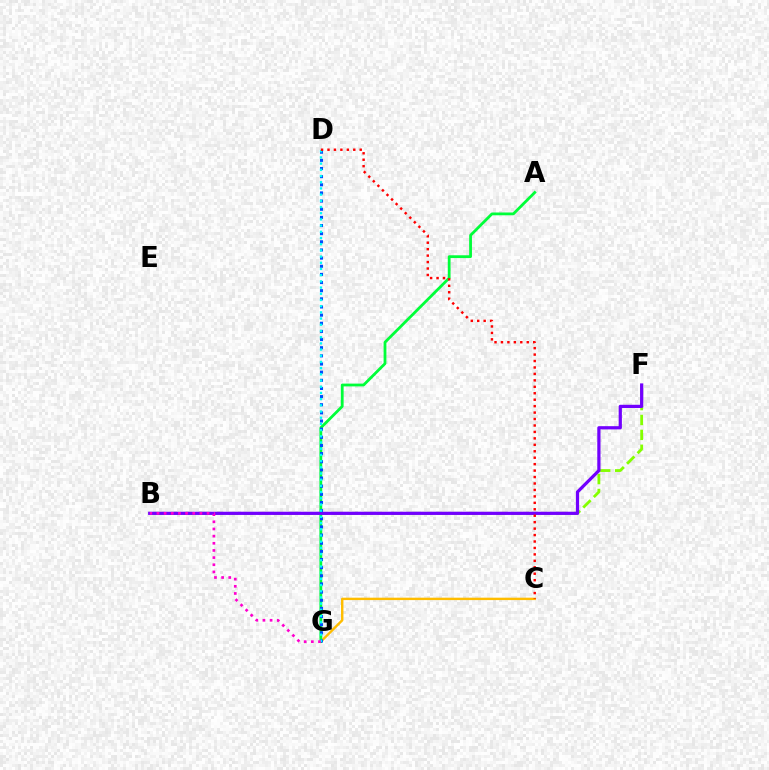{('C', 'G'): [{'color': '#ffbd00', 'line_style': 'solid', 'thickness': 1.74}], ('A', 'G'): [{'color': '#00ff39', 'line_style': 'solid', 'thickness': 2.01}], ('B', 'F'): [{'color': '#84ff00', 'line_style': 'dashed', 'thickness': 2.02}, {'color': '#7200ff', 'line_style': 'solid', 'thickness': 2.32}], ('D', 'G'): [{'color': '#004bff', 'line_style': 'dotted', 'thickness': 2.21}, {'color': '#00fff6', 'line_style': 'dotted', 'thickness': 1.68}], ('B', 'G'): [{'color': '#ff00cf', 'line_style': 'dotted', 'thickness': 1.94}], ('C', 'D'): [{'color': '#ff0000', 'line_style': 'dotted', 'thickness': 1.75}]}